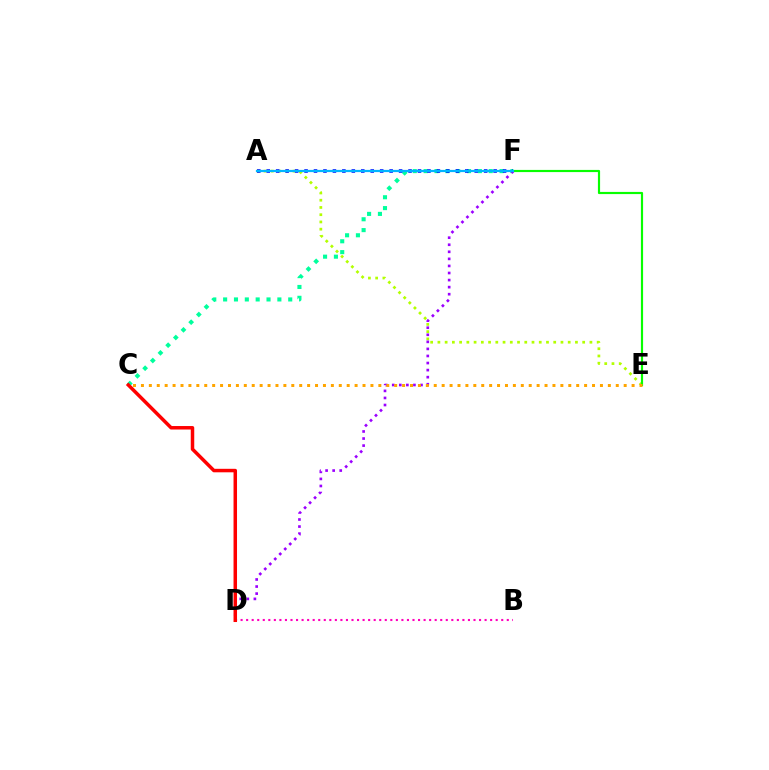{('A', 'E'): [{'color': '#b3ff00', 'line_style': 'dotted', 'thickness': 1.97}], ('C', 'F'): [{'color': '#00ff9d', 'line_style': 'dotted', 'thickness': 2.95}], ('E', 'F'): [{'color': '#08ff00', 'line_style': 'solid', 'thickness': 1.56}], ('A', 'F'): [{'color': '#0010ff', 'line_style': 'dotted', 'thickness': 2.57}, {'color': '#00b5ff', 'line_style': 'solid', 'thickness': 1.59}], ('D', 'F'): [{'color': '#9b00ff', 'line_style': 'dotted', 'thickness': 1.92}], ('B', 'D'): [{'color': '#ff00bd', 'line_style': 'dotted', 'thickness': 1.51}], ('C', 'E'): [{'color': '#ffa500', 'line_style': 'dotted', 'thickness': 2.15}], ('C', 'D'): [{'color': '#ff0000', 'line_style': 'solid', 'thickness': 2.52}]}